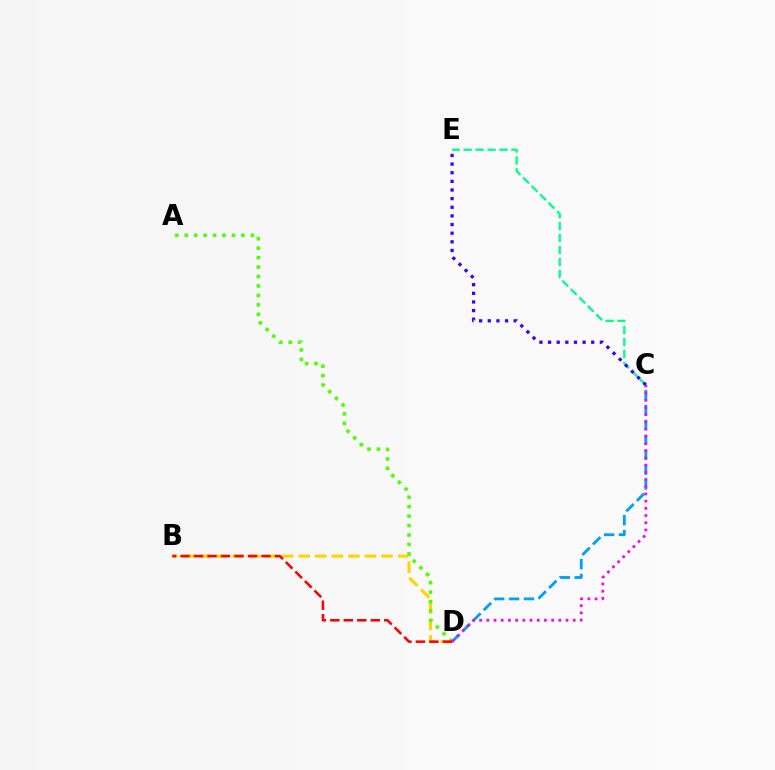{('B', 'D'): [{'color': '#ffd500', 'line_style': 'dashed', 'thickness': 2.25}, {'color': '#ff0000', 'line_style': 'dashed', 'thickness': 1.83}], ('C', 'D'): [{'color': '#009eff', 'line_style': 'dashed', 'thickness': 2.02}, {'color': '#ff00ed', 'line_style': 'dotted', 'thickness': 1.96}], ('A', 'D'): [{'color': '#4fff00', 'line_style': 'dotted', 'thickness': 2.57}], ('C', 'E'): [{'color': '#00ff86', 'line_style': 'dashed', 'thickness': 1.62}, {'color': '#3700ff', 'line_style': 'dotted', 'thickness': 2.35}]}